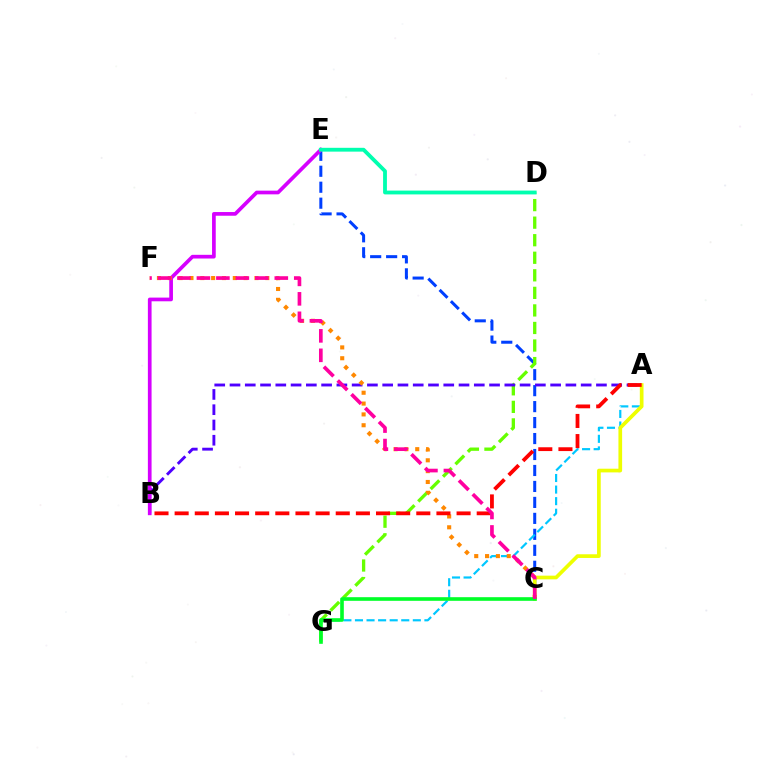{('C', 'E'): [{'color': '#003fff', 'line_style': 'dashed', 'thickness': 2.17}], ('A', 'G'): [{'color': '#00c7ff', 'line_style': 'dashed', 'thickness': 1.57}], ('D', 'G'): [{'color': '#66ff00', 'line_style': 'dashed', 'thickness': 2.38}], ('A', 'B'): [{'color': '#4f00ff', 'line_style': 'dashed', 'thickness': 2.07}, {'color': '#ff0000', 'line_style': 'dashed', 'thickness': 2.74}], ('B', 'E'): [{'color': '#d600ff', 'line_style': 'solid', 'thickness': 2.66}], ('A', 'C'): [{'color': '#eeff00', 'line_style': 'solid', 'thickness': 2.66}], ('C', 'F'): [{'color': '#ff8800', 'line_style': 'dotted', 'thickness': 2.94}, {'color': '#ff00a0', 'line_style': 'dashed', 'thickness': 2.64}], ('D', 'E'): [{'color': '#00ffaf', 'line_style': 'solid', 'thickness': 2.75}], ('C', 'G'): [{'color': '#00ff27', 'line_style': 'solid', 'thickness': 2.61}]}